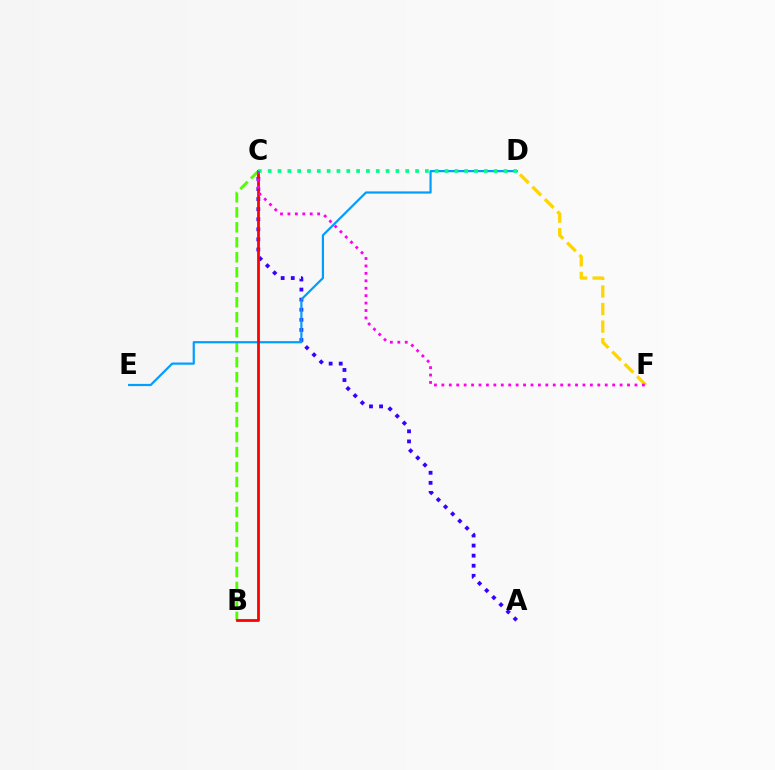{('A', 'C'): [{'color': '#3700ff', 'line_style': 'dotted', 'thickness': 2.74}], ('B', 'C'): [{'color': '#4fff00', 'line_style': 'dashed', 'thickness': 2.04}, {'color': '#ff0000', 'line_style': 'solid', 'thickness': 2.0}], ('D', 'E'): [{'color': '#009eff', 'line_style': 'solid', 'thickness': 1.59}], ('C', 'D'): [{'color': '#00ff86', 'line_style': 'dotted', 'thickness': 2.67}], ('D', 'F'): [{'color': '#ffd500', 'line_style': 'dashed', 'thickness': 2.38}], ('C', 'F'): [{'color': '#ff00ed', 'line_style': 'dotted', 'thickness': 2.02}]}